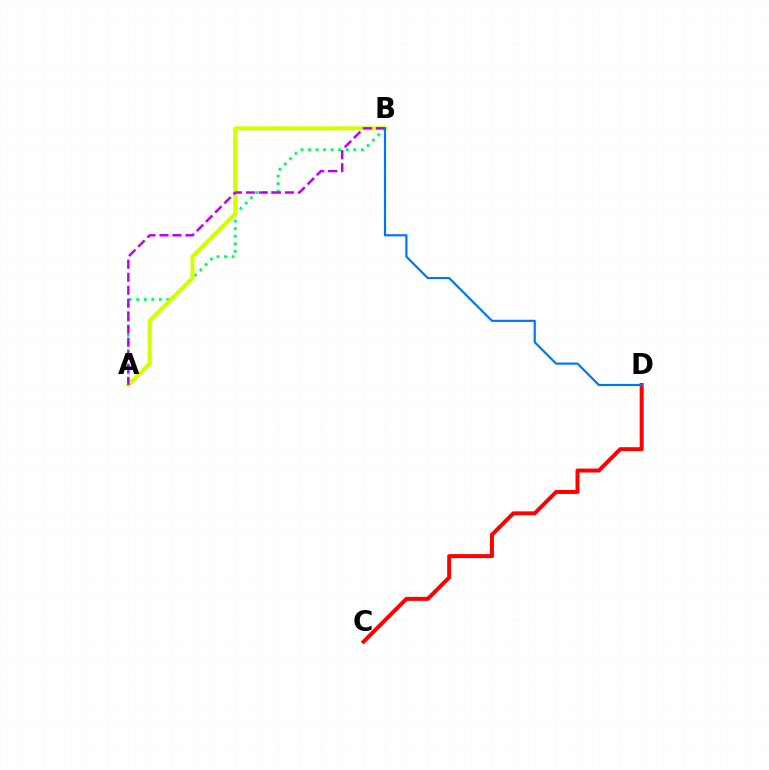{('A', 'B'): [{'color': '#00ff5c', 'line_style': 'dotted', 'thickness': 2.05}, {'color': '#d1ff00', 'line_style': 'solid', 'thickness': 2.9}, {'color': '#b900ff', 'line_style': 'dashed', 'thickness': 1.77}], ('C', 'D'): [{'color': '#ff0000', 'line_style': 'solid', 'thickness': 2.86}], ('B', 'D'): [{'color': '#0074ff', 'line_style': 'solid', 'thickness': 1.57}]}